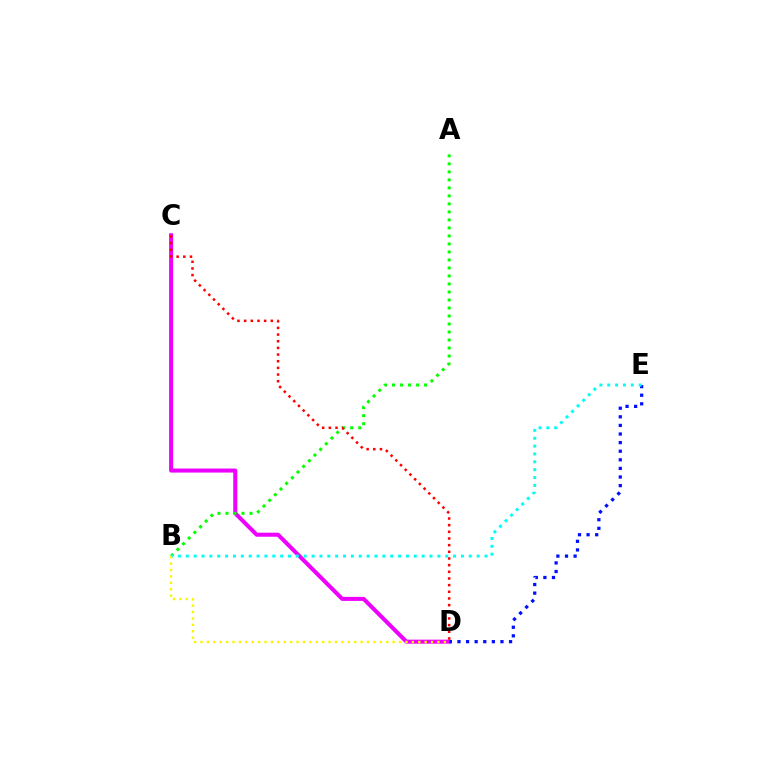{('C', 'D'): [{'color': '#ee00ff', 'line_style': 'solid', 'thickness': 2.9}, {'color': '#ff0000', 'line_style': 'dotted', 'thickness': 1.81}], ('D', 'E'): [{'color': '#0010ff', 'line_style': 'dotted', 'thickness': 2.34}], ('A', 'B'): [{'color': '#08ff00', 'line_style': 'dotted', 'thickness': 2.18}], ('B', 'E'): [{'color': '#00fff6', 'line_style': 'dotted', 'thickness': 2.14}], ('B', 'D'): [{'color': '#fcf500', 'line_style': 'dotted', 'thickness': 1.74}]}